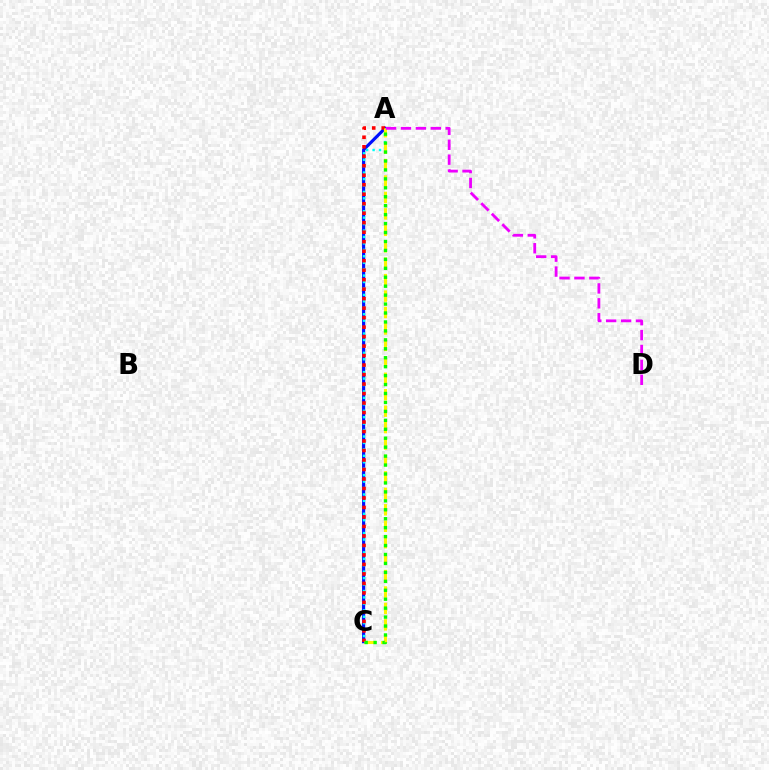{('A', 'C'): [{'color': '#0010ff', 'line_style': 'solid', 'thickness': 2.26}, {'color': '#00fff6', 'line_style': 'dotted', 'thickness': 1.75}, {'color': '#ff0000', 'line_style': 'dotted', 'thickness': 2.58}, {'color': '#fcf500', 'line_style': 'dashed', 'thickness': 2.23}, {'color': '#08ff00', 'line_style': 'dotted', 'thickness': 2.43}], ('A', 'D'): [{'color': '#ee00ff', 'line_style': 'dashed', 'thickness': 2.03}]}